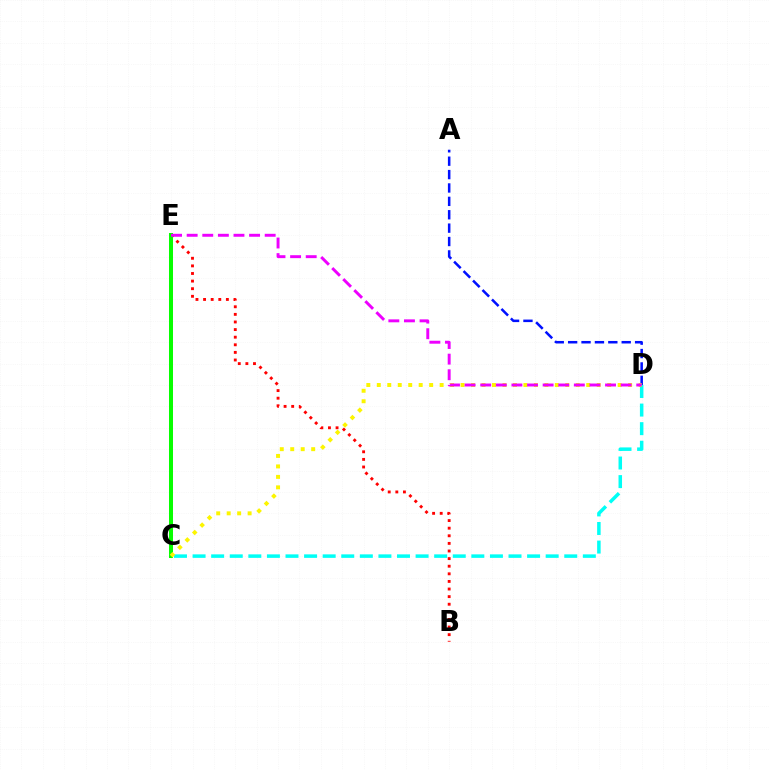{('B', 'E'): [{'color': '#ff0000', 'line_style': 'dotted', 'thickness': 2.07}], ('C', 'D'): [{'color': '#00fff6', 'line_style': 'dashed', 'thickness': 2.52}, {'color': '#fcf500', 'line_style': 'dotted', 'thickness': 2.85}], ('C', 'E'): [{'color': '#08ff00', 'line_style': 'solid', 'thickness': 2.89}], ('A', 'D'): [{'color': '#0010ff', 'line_style': 'dashed', 'thickness': 1.82}], ('D', 'E'): [{'color': '#ee00ff', 'line_style': 'dashed', 'thickness': 2.12}]}